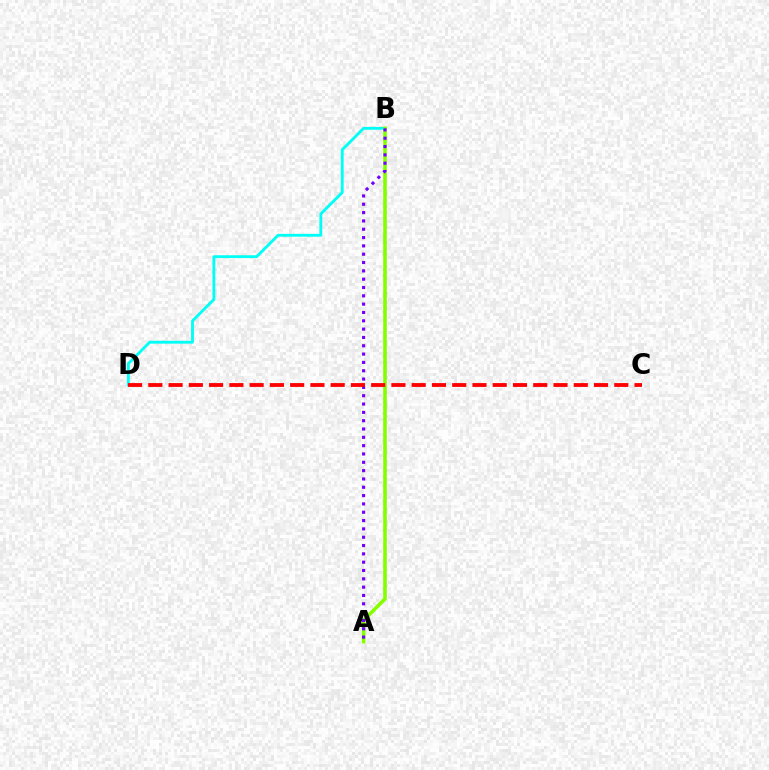{('B', 'D'): [{'color': '#00fff6', 'line_style': 'solid', 'thickness': 2.05}], ('A', 'B'): [{'color': '#84ff00', 'line_style': 'solid', 'thickness': 2.6}, {'color': '#7200ff', 'line_style': 'dotted', 'thickness': 2.26}], ('C', 'D'): [{'color': '#ff0000', 'line_style': 'dashed', 'thickness': 2.75}]}